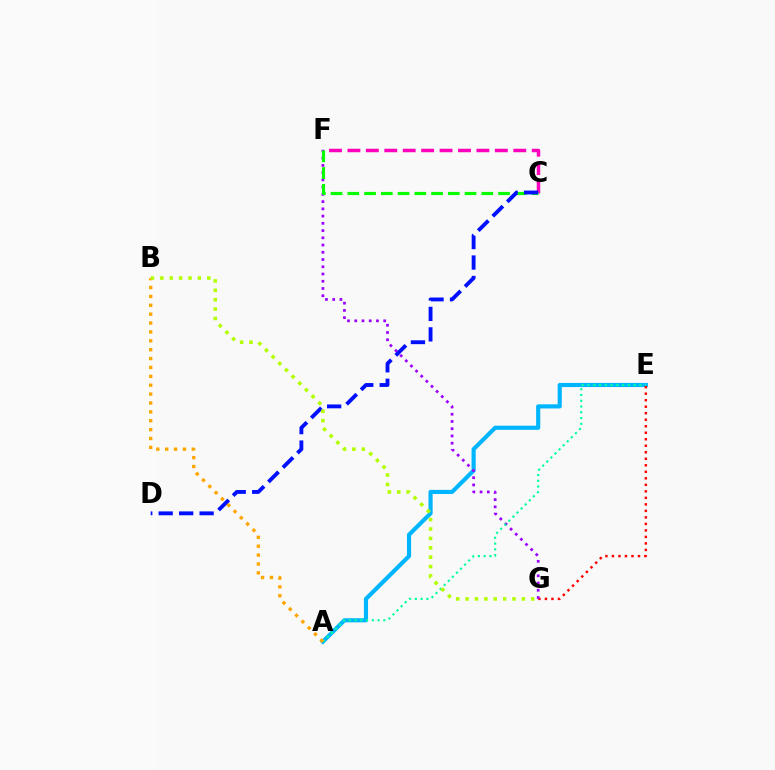{('A', 'E'): [{'color': '#00b5ff', 'line_style': 'solid', 'thickness': 2.98}, {'color': '#00ff9d', 'line_style': 'dotted', 'thickness': 1.57}], ('E', 'G'): [{'color': '#ff0000', 'line_style': 'dotted', 'thickness': 1.77}], ('F', 'G'): [{'color': '#9b00ff', 'line_style': 'dotted', 'thickness': 1.97}], ('C', 'F'): [{'color': '#ff00bd', 'line_style': 'dashed', 'thickness': 2.5}, {'color': '#08ff00', 'line_style': 'dashed', 'thickness': 2.27}], ('C', 'D'): [{'color': '#0010ff', 'line_style': 'dashed', 'thickness': 2.78}], ('A', 'B'): [{'color': '#ffa500', 'line_style': 'dotted', 'thickness': 2.41}], ('B', 'G'): [{'color': '#b3ff00', 'line_style': 'dotted', 'thickness': 2.55}]}